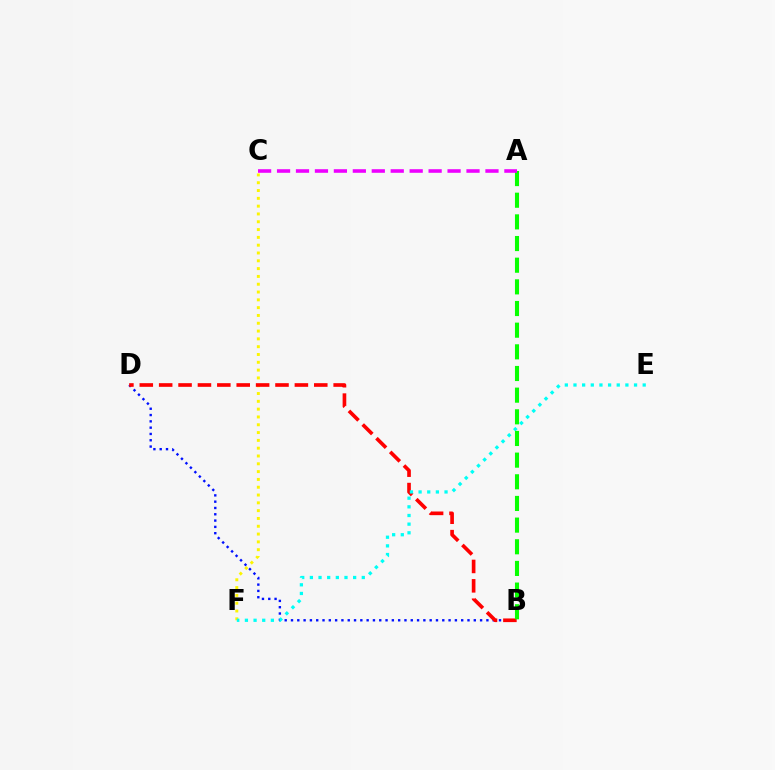{('B', 'D'): [{'color': '#0010ff', 'line_style': 'dotted', 'thickness': 1.71}, {'color': '#ff0000', 'line_style': 'dashed', 'thickness': 2.63}], ('C', 'F'): [{'color': '#fcf500', 'line_style': 'dotted', 'thickness': 2.12}], ('E', 'F'): [{'color': '#00fff6', 'line_style': 'dotted', 'thickness': 2.35}], ('A', 'B'): [{'color': '#08ff00', 'line_style': 'dashed', 'thickness': 2.94}], ('A', 'C'): [{'color': '#ee00ff', 'line_style': 'dashed', 'thickness': 2.57}]}